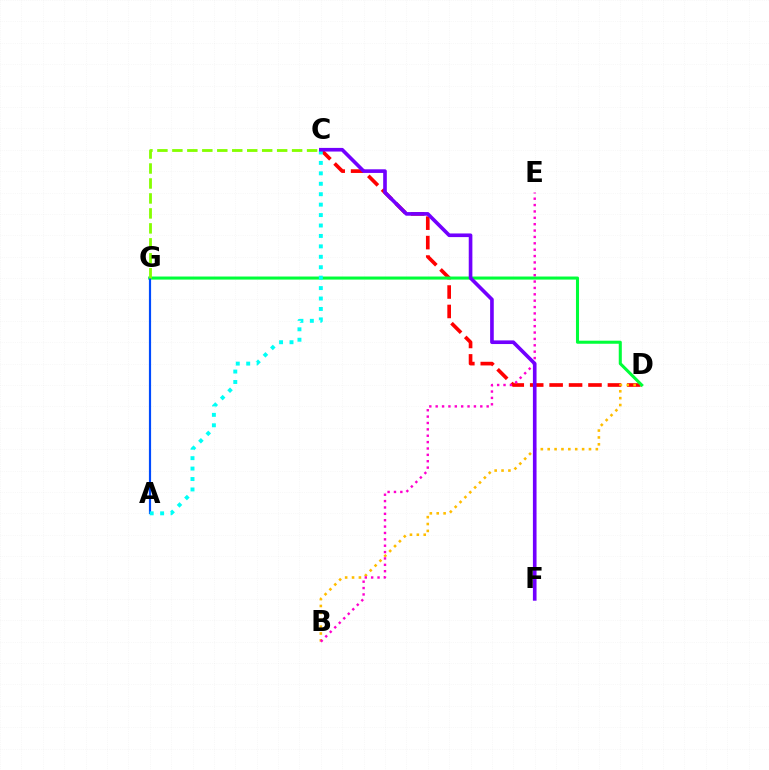{('C', 'D'): [{'color': '#ff0000', 'line_style': 'dashed', 'thickness': 2.64}], ('B', 'D'): [{'color': '#ffbd00', 'line_style': 'dotted', 'thickness': 1.87}], ('D', 'G'): [{'color': '#00ff39', 'line_style': 'solid', 'thickness': 2.2}], ('A', 'G'): [{'color': '#004bff', 'line_style': 'solid', 'thickness': 1.57}], ('C', 'G'): [{'color': '#84ff00', 'line_style': 'dashed', 'thickness': 2.03}], ('B', 'E'): [{'color': '#ff00cf', 'line_style': 'dotted', 'thickness': 1.73}], ('A', 'C'): [{'color': '#00fff6', 'line_style': 'dotted', 'thickness': 2.83}], ('C', 'F'): [{'color': '#7200ff', 'line_style': 'solid', 'thickness': 2.62}]}